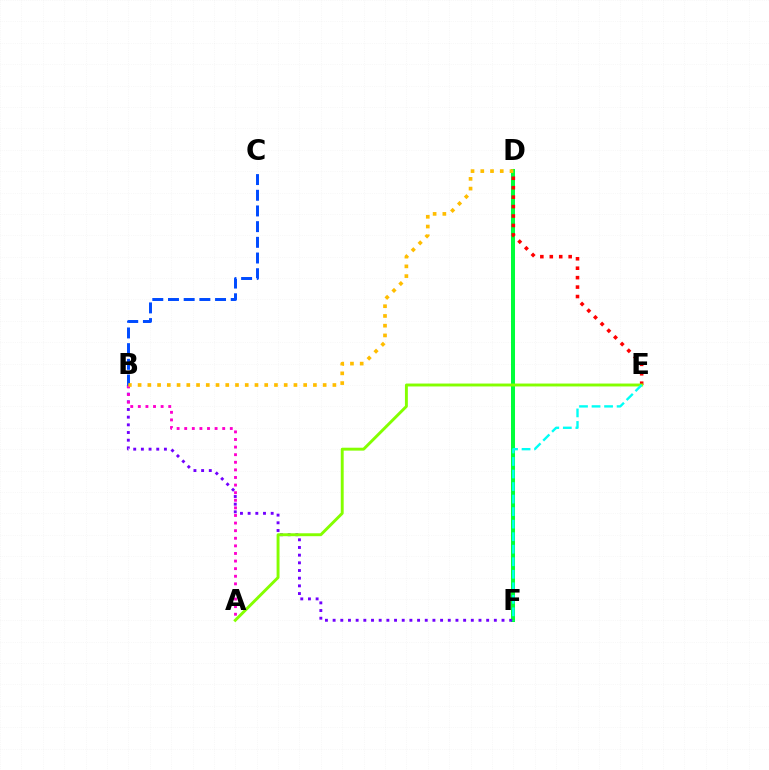{('D', 'F'): [{'color': '#00ff39', 'line_style': 'solid', 'thickness': 2.89}], ('D', 'E'): [{'color': '#ff0000', 'line_style': 'dotted', 'thickness': 2.56}], ('B', 'F'): [{'color': '#7200ff', 'line_style': 'dotted', 'thickness': 2.09}], ('A', 'B'): [{'color': '#ff00cf', 'line_style': 'dotted', 'thickness': 2.06}], ('A', 'E'): [{'color': '#84ff00', 'line_style': 'solid', 'thickness': 2.1}], ('B', 'C'): [{'color': '#004bff', 'line_style': 'dashed', 'thickness': 2.13}], ('E', 'F'): [{'color': '#00fff6', 'line_style': 'dashed', 'thickness': 1.7}], ('B', 'D'): [{'color': '#ffbd00', 'line_style': 'dotted', 'thickness': 2.65}]}